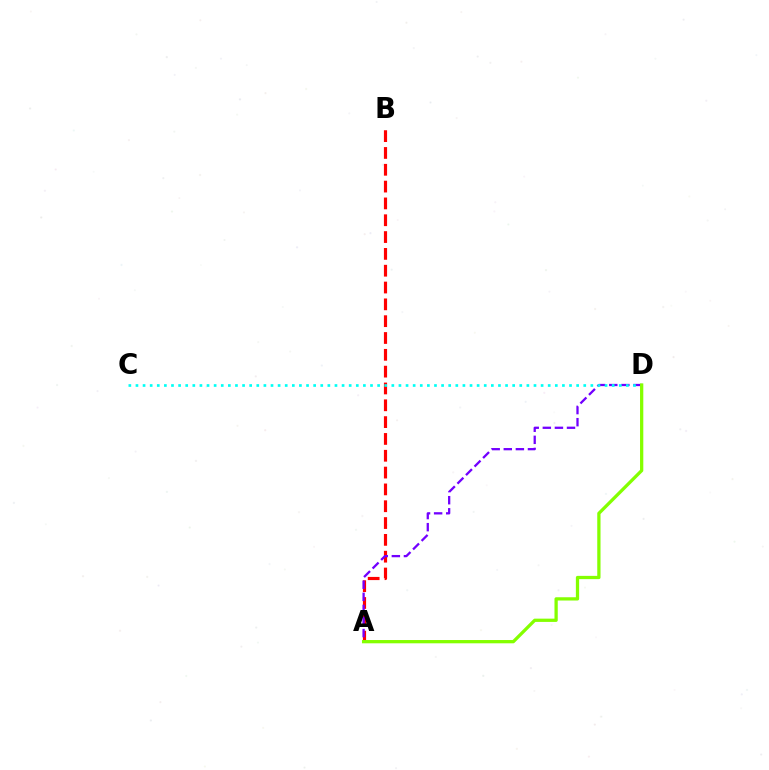{('A', 'B'): [{'color': '#ff0000', 'line_style': 'dashed', 'thickness': 2.29}], ('A', 'D'): [{'color': '#7200ff', 'line_style': 'dashed', 'thickness': 1.64}, {'color': '#84ff00', 'line_style': 'solid', 'thickness': 2.35}], ('C', 'D'): [{'color': '#00fff6', 'line_style': 'dotted', 'thickness': 1.93}]}